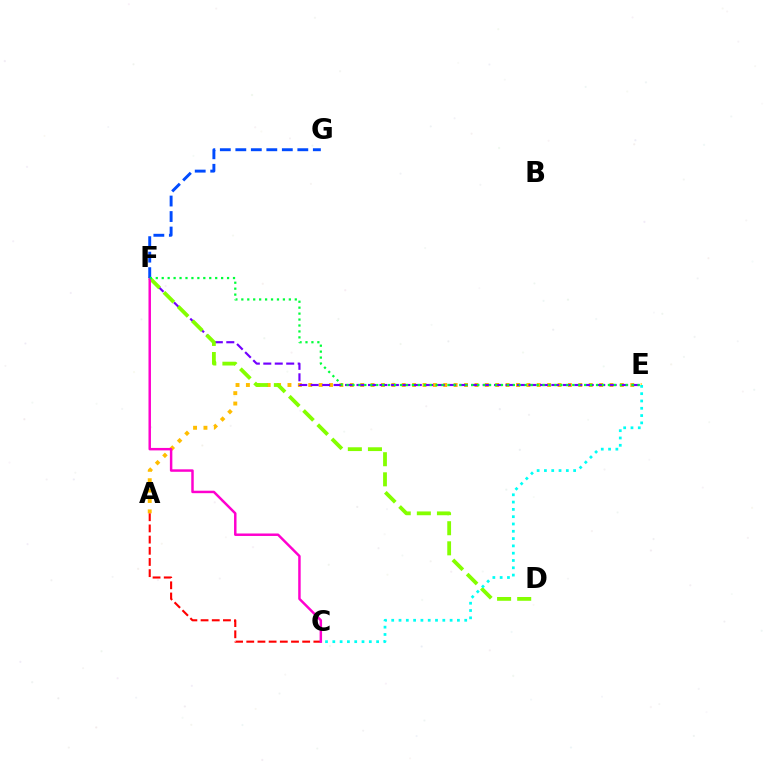{('A', 'E'): [{'color': '#ffbd00', 'line_style': 'dotted', 'thickness': 2.82}], ('A', 'C'): [{'color': '#ff0000', 'line_style': 'dashed', 'thickness': 1.52}], ('E', 'F'): [{'color': '#7200ff', 'line_style': 'dashed', 'thickness': 1.56}, {'color': '#00ff39', 'line_style': 'dotted', 'thickness': 1.61}], ('D', 'F'): [{'color': '#84ff00', 'line_style': 'dashed', 'thickness': 2.73}], ('C', 'F'): [{'color': '#ff00cf', 'line_style': 'solid', 'thickness': 1.78}], ('F', 'G'): [{'color': '#004bff', 'line_style': 'dashed', 'thickness': 2.11}], ('C', 'E'): [{'color': '#00fff6', 'line_style': 'dotted', 'thickness': 1.98}]}